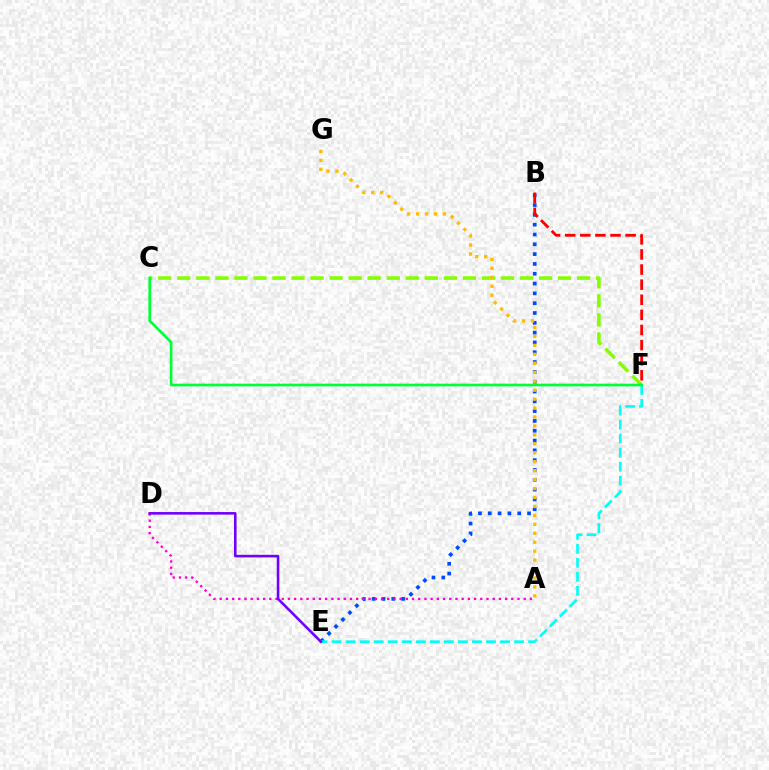{('C', 'F'): [{'color': '#84ff00', 'line_style': 'dashed', 'thickness': 2.59}, {'color': '#00ff39', 'line_style': 'solid', 'thickness': 1.92}], ('B', 'E'): [{'color': '#004bff', 'line_style': 'dotted', 'thickness': 2.67}], ('A', 'G'): [{'color': '#ffbd00', 'line_style': 'dotted', 'thickness': 2.43}], ('E', 'F'): [{'color': '#00fff6', 'line_style': 'dashed', 'thickness': 1.91}], ('A', 'D'): [{'color': '#ff00cf', 'line_style': 'dotted', 'thickness': 1.69}], ('B', 'F'): [{'color': '#ff0000', 'line_style': 'dashed', 'thickness': 2.05}], ('D', 'E'): [{'color': '#7200ff', 'line_style': 'solid', 'thickness': 1.87}]}